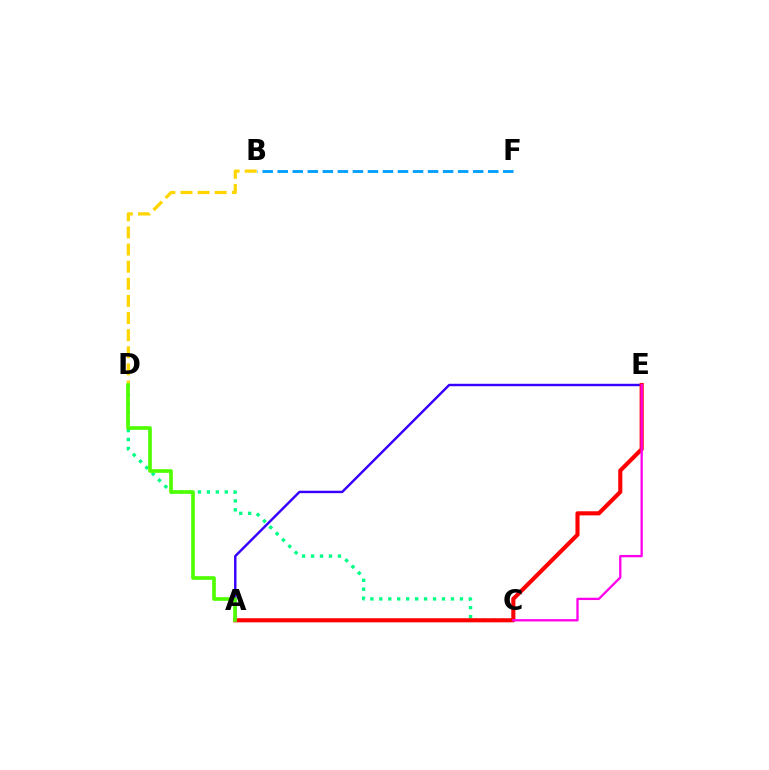{('B', 'F'): [{'color': '#009eff', 'line_style': 'dashed', 'thickness': 2.04}], ('C', 'D'): [{'color': '#00ff86', 'line_style': 'dotted', 'thickness': 2.43}], ('A', 'E'): [{'color': '#3700ff', 'line_style': 'solid', 'thickness': 1.76}, {'color': '#ff0000', 'line_style': 'solid', 'thickness': 2.96}], ('B', 'D'): [{'color': '#ffd500', 'line_style': 'dashed', 'thickness': 2.33}], ('C', 'E'): [{'color': '#ff00ed', 'line_style': 'solid', 'thickness': 1.67}], ('A', 'D'): [{'color': '#4fff00', 'line_style': 'solid', 'thickness': 2.63}]}